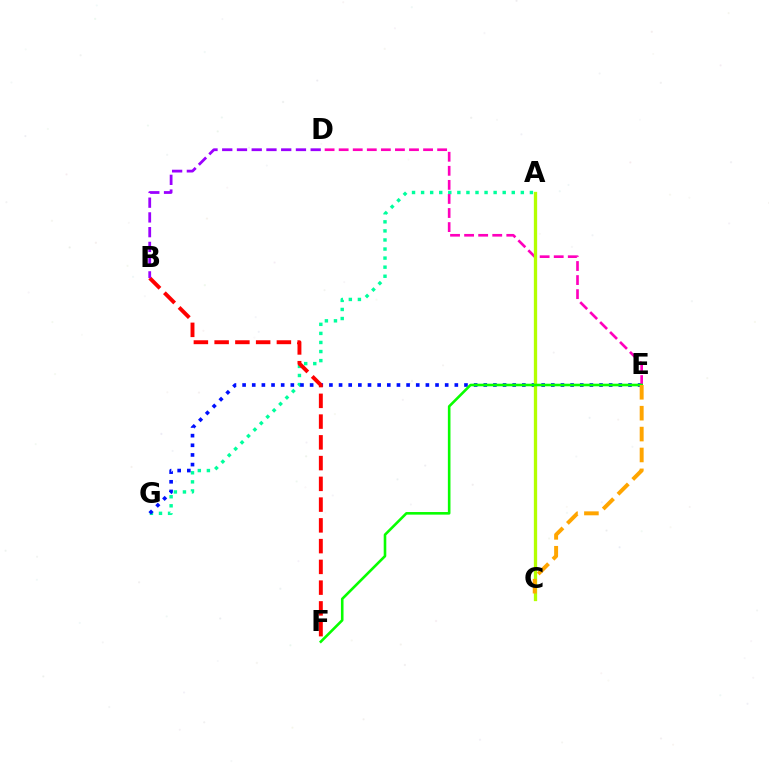{('A', 'G'): [{'color': '#00ff9d', 'line_style': 'dotted', 'thickness': 2.46}], ('E', 'G'): [{'color': '#0010ff', 'line_style': 'dotted', 'thickness': 2.62}], ('B', 'F'): [{'color': '#ff0000', 'line_style': 'dashed', 'thickness': 2.82}], ('A', 'C'): [{'color': '#00b5ff', 'line_style': 'dashed', 'thickness': 2.1}, {'color': '#b3ff00', 'line_style': 'solid', 'thickness': 2.38}], ('D', 'E'): [{'color': '#ff00bd', 'line_style': 'dashed', 'thickness': 1.91}], ('B', 'D'): [{'color': '#9b00ff', 'line_style': 'dashed', 'thickness': 2.0}], ('E', 'F'): [{'color': '#08ff00', 'line_style': 'solid', 'thickness': 1.87}], ('C', 'E'): [{'color': '#ffa500', 'line_style': 'dashed', 'thickness': 2.84}]}